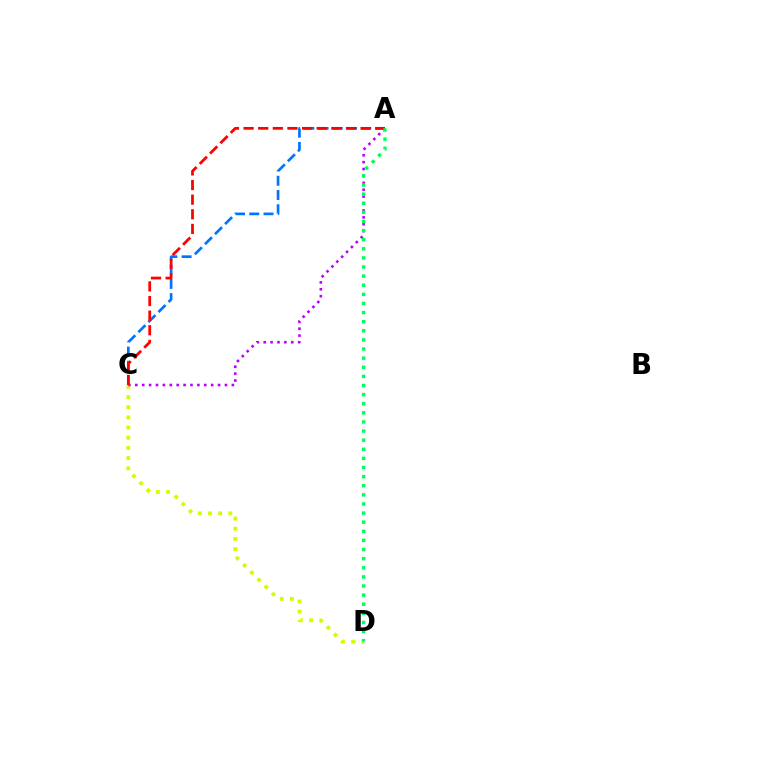{('C', 'D'): [{'color': '#d1ff00', 'line_style': 'dotted', 'thickness': 2.76}], ('A', 'C'): [{'color': '#b900ff', 'line_style': 'dotted', 'thickness': 1.87}, {'color': '#0074ff', 'line_style': 'dashed', 'thickness': 1.93}, {'color': '#ff0000', 'line_style': 'dashed', 'thickness': 1.99}], ('A', 'D'): [{'color': '#00ff5c', 'line_style': 'dotted', 'thickness': 2.48}]}